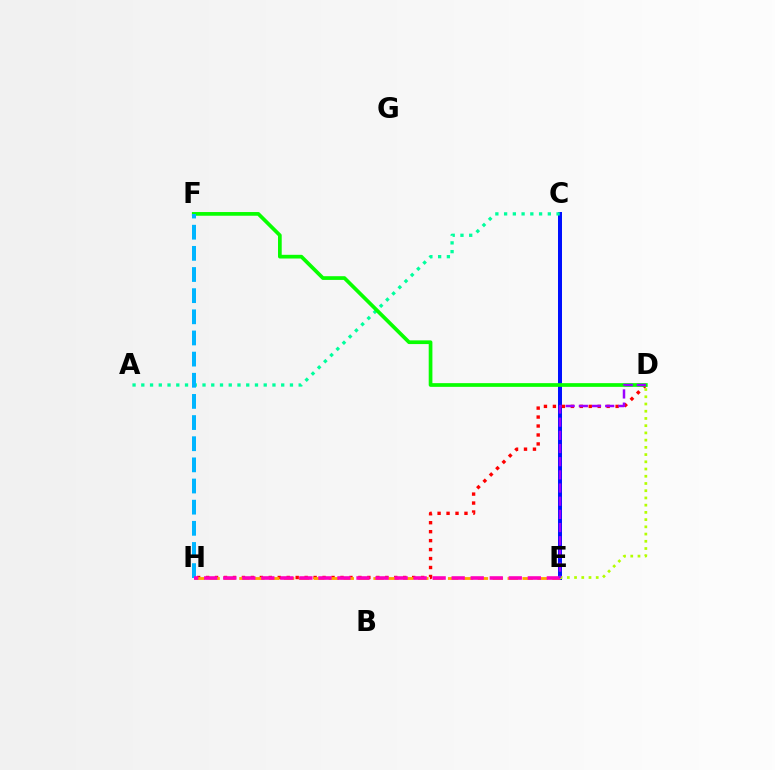{('C', 'E'): [{'color': '#0010ff', 'line_style': 'solid', 'thickness': 2.87}], ('D', 'H'): [{'color': '#ff0000', 'line_style': 'dotted', 'thickness': 2.43}], ('A', 'C'): [{'color': '#00ff9d', 'line_style': 'dotted', 'thickness': 2.38}], ('E', 'H'): [{'color': '#ffa500', 'line_style': 'dashed', 'thickness': 2.03}, {'color': '#ff00bd', 'line_style': 'dashed', 'thickness': 2.59}], ('D', 'E'): [{'color': '#b3ff00', 'line_style': 'dotted', 'thickness': 1.96}, {'color': '#9b00ff', 'line_style': 'dashed', 'thickness': 1.79}], ('D', 'F'): [{'color': '#08ff00', 'line_style': 'solid', 'thickness': 2.67}], ('F', 'H'): [{'color': '#00b5ff', 'line_style': 'dashed', 'thickness': 2.87}]}